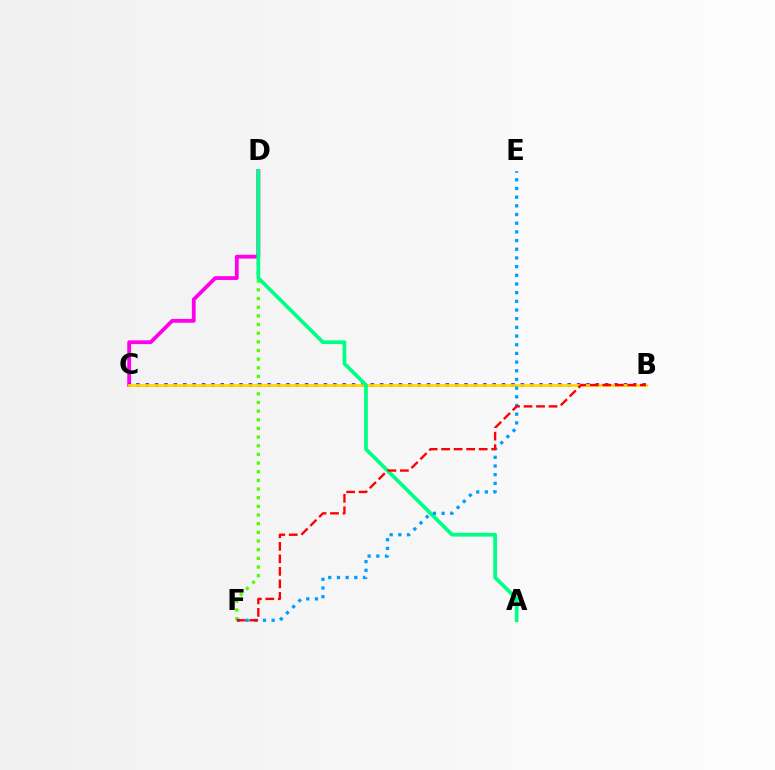{('D', 'F'): [{'color': '#4fff00', 'line_style': 'dotted', 'thickness': 2.35}], ('C', 'D'): [{'color': '#ff00ed', 'line_style': 'solid', 'thickness': 2.74}], ('B', 'C'): [{'color': '#3700ff', 'line_style': 'dotted', 'thickness': 2.55}, {'color': '#ffd500', 'line_style': 'solid', 'thickness': 1.98}], ('A', 'D'): [{'color': '#00ff86', 'line_style': 'solid', 'thickness': 2.68}], ('E', 'F'): [{'color': '#009eff', 'line_style': 'dotted', 'thickness': 2.36}], ('B', 'F'): [{'color': '#ff0000', 'line_style': 'dashed', 'thickness': 1.7}]}